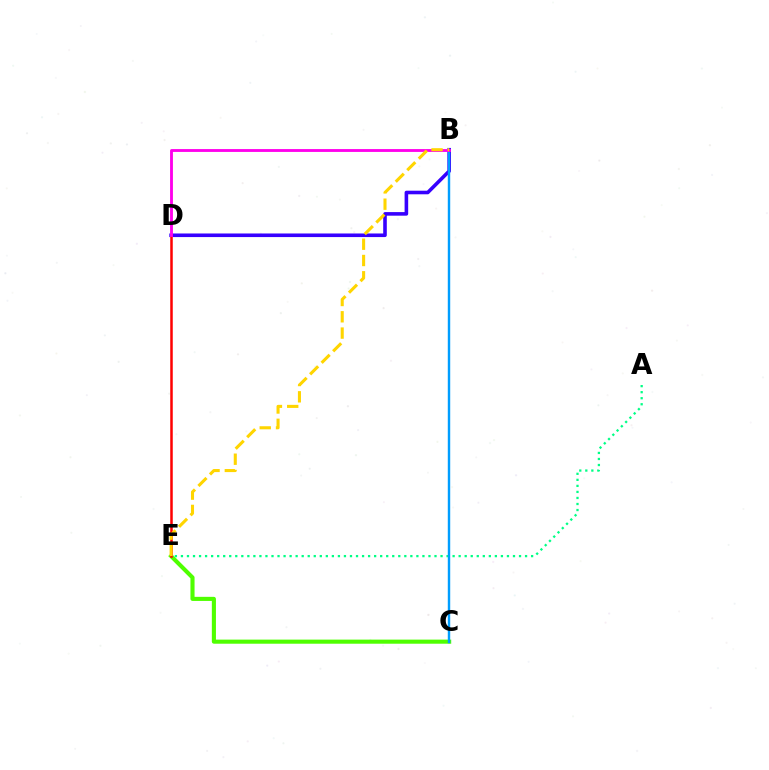{('A', 'E'): [{'color': '#00ff86', 'line_style': 'dotted', 'thickness': 1.64}], ('B', 'D'): [{'color': '#3700ff', 'line_style': 'solid', 'thickness': 2.59}, {'color': '#ff00ed', 'line_style': 'solid', 'thickness': 2.05}], ('C', 'E'): [{'color': '#4fff00', 'line_style': 'solid', 'thickness': 2.95}], ('D', 'E'): [{'color': '#ff0000', 'line_style': 'solid', 'thickness': 1.81}], ('B', 'C'): [{'color': '#009eff', 'line_style': 'solid', 'thickness': 1.75}], ('B', 'E'): [{'color': '#ffd500', 'line_style': 'dashed', 'thickness': 2.21}]}